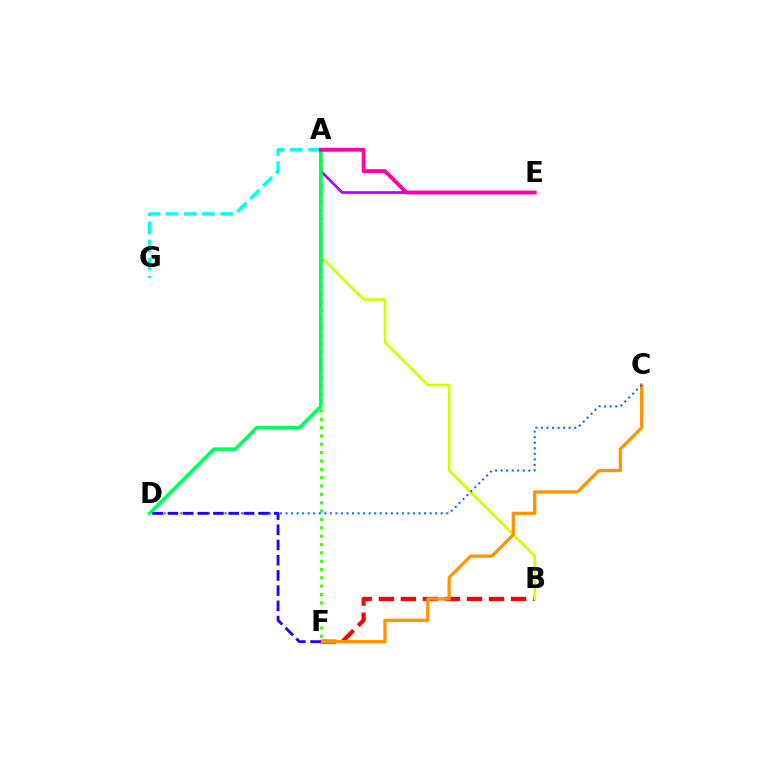{('B', 'F'): [{'color': '#ff0000', 'line_style': 'dashed', 'thickness': 2.99}], ('A', 'B'): [{'color': '#d1ff00', 'line_style': 'solid', 'thickness': 1.92}], ('A', 'F'): [{'color': '#3dff00', 'line_style': 'dotted', 'thickness': 2.27}], ('C', 'F'): [{'color': '#ff9400', 'line_style': 'solid', 'thickness': 2.34}], ('C', 'D'): [{'color': '#0074ff', 'line_style': 'dotted', 'thickness': 1.51}], ('A', 'G'): [{'color': '#00fff6', 'line_style': 'dashed', 'thickness': 2.47}], ('A', 'E'): [{'color': '#b900ff', 'line_style': 'solid', 'thickness': 1.95}, {'color': '#ff00ac', 'line_style': 'solid', 'thickness': 2.77}], ('A', 'D'): [{'color': '#00ff5c', 'line_style': 'solid', 'thickness': 2.6}], ('D', 'F'): [{'color': '#2500ff', 'line_style': 'dashed', 'thickness': 2.07}]}